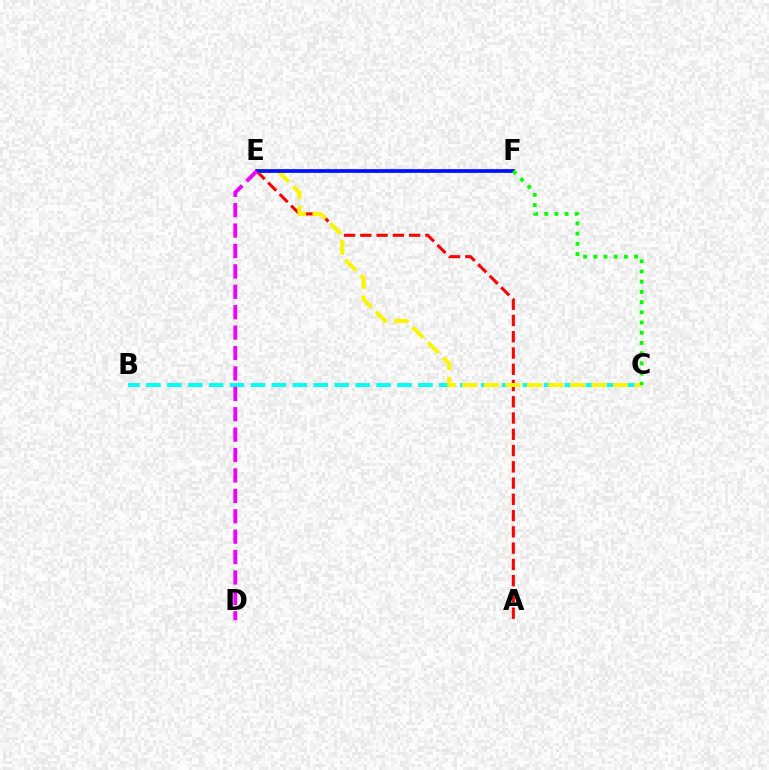{('B', 'C'): [{'color': '#00fff6', 'line_style': 'dashed', 'thickness': 2.84}], ('A', 'E'): [{'color': '#ff0000', 'line_style': 'dashed', 'thickness': 2.21}], ('C', 'E'): [{'color': '#fcf500', 'line_style': 'dashed', 'thickness': 2.92}], ('E', 'F'): [{'color': '#0010ff', 'line_style': 'solid', 'thickness': 2.68}], ('C', 'F'): [{'color': '#08ff00', 'line_style': 'dotted', 'thickness': 2.77}], ('D', 'E'): [{'color': '#ee00ff', 'line_style': 'dashed', 'thickness': 2.77}]}